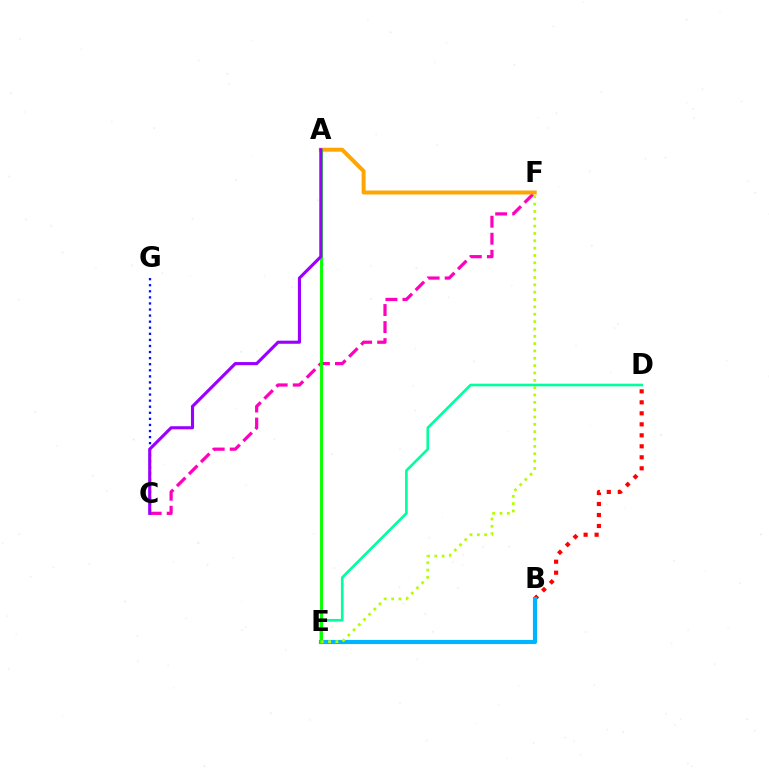{('C', 'F'): [{'color': '#ff00bd', 'line_style': 'dashed', 'thickness': 2.31}], ('D', 'E'): [{'color': '#00ff9d', 'line_style': 'solid', 'thickness': 1.9}], ('B', 'D'): [{'color': '#ff0000', 'line_style': 'dotted', 'thickness': 2.99}], ('C', 'G'): [{'color': '#0010ff', 'line_style': 'dotted', 'thickness': 1.65}], ('B', 'E'): [{'color': '#00b5ff', 'line_style': 'solid', 'thickness': 2.98}], ('A', 'F'): [{'color': '#ffa500', 'line_style': 'solid', 'thickness': 2.86}], ('A', 'E'): [{'color': '#08ff00', 'line_style': 'solid', 'thickness': 2.12}], ('E', 'F'): [{'color': '#b3ff00', 'line_style': 'dotted', 'thickness': 2.0}], ('A', 'C'): [{'color': '#9b00ff', 'line_style': 'solid', 'thickness': 2.24}]}